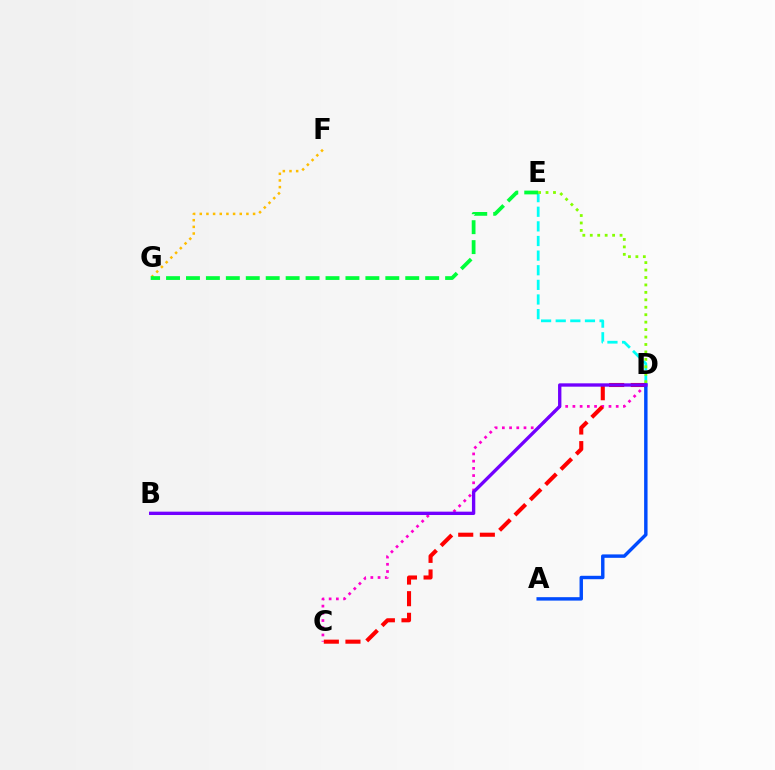{('F', 'G'): [{'color': '#ffbd00', 'line_style': 'dotted', 'thickness': 1.81}], ('D', 'E'): [{'color': '#00fff6', 'line_style': 'dashed', 'thickness': 1.99}, {'color': '#84ff00', 'line_style': 'dotted', 'thickness': 2.02}], ('E', 'G'): [{'color': '#00ff39', 'line_style': 'dashed', 'thickness': 2.71}], ('C', 'D'): [{'color': '#ff00cf', 'line_style': 'dotted', 'thickness': 1.96}, {'color': '#ff0000', 'line_style': 'dashed', 'thickness': 2.94}], ('A', 'D'): [{'color': '#004bff', 'line_style': 'solid', 'thickness': 2.47}], ('B', 'D'): [{'color': '#7200ff', 'line_style': 'solid', 'thickness': 2.41}]}